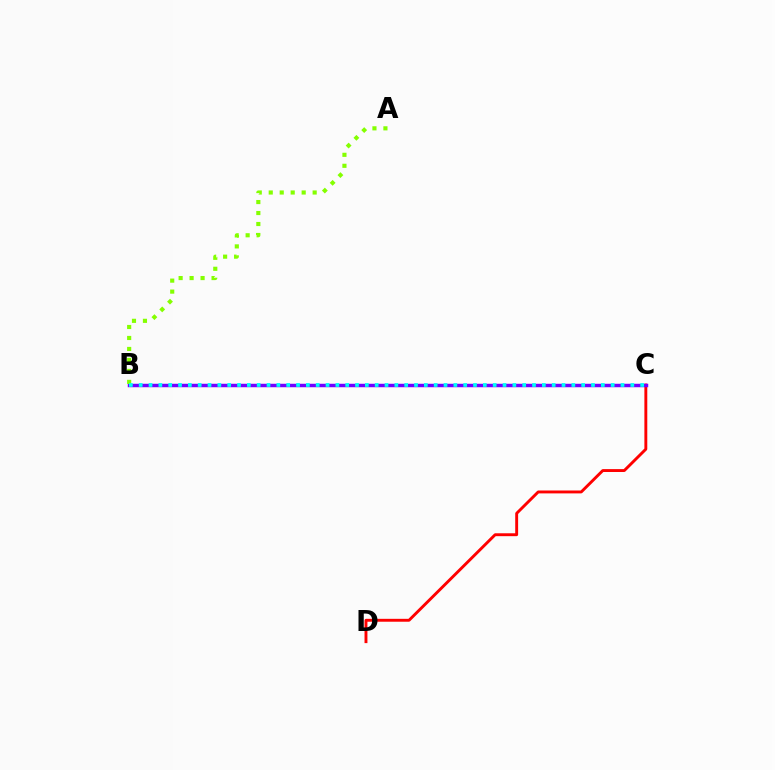{('C', 'D'): [{'color': '#ff0000', 'line_style': 'solid', 'thickness': 2.09}], ('B', 'C'): [{'color': '#7200ff', 'line_style': 'solid', 'thickness': 2.49}, {'color': '#00fff6', 'line_style': 'dotted', 'thickness': 2.67}], ('A', 'B'): [{'color': '#84ff00', 'line_style': 'dotted', 'thickness': 2.98}]}